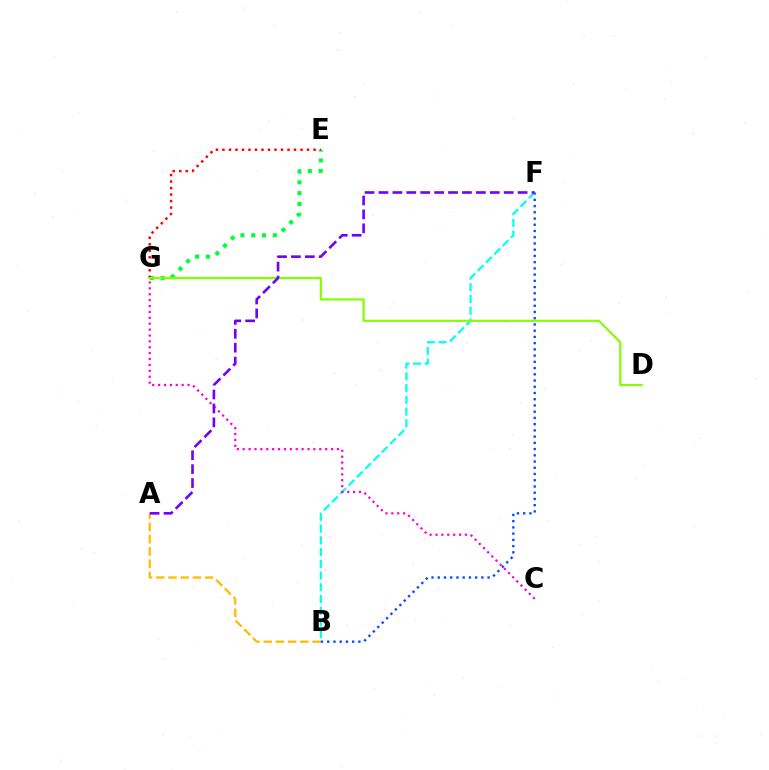{('E', 'G'): [{'color': '#00ff39', 'line_style': 'dotted', 'thickness': 2.94}, {'color': '#ff0000', 'line_style': 'dotted', 'thickness': 1.77}], ('A', 'B'): [{'color': '#ffbd00', 'line_style': 'dashed', 'thickness': 1.66}], ('B', 'F'): [{'color': '#004bff', 'line_style': 'dotted', 'thickness': 1.69}, {'color': '#00fff6', 'line_style': 'dashed', 'thickness': 1.59}], ('C', 'G'): [{'color': '#ff00cf', 'line_style': 'dotted', 'thickness': 1.6}], ('D', 'G'): [{'color': '#84ff00', 'line_style': 'solid', 'thickness': 1.58}], ('A', 'F'): [{'color': '#7200ff', 'line_style': 'dashed', 'thickness': 1.89}]}